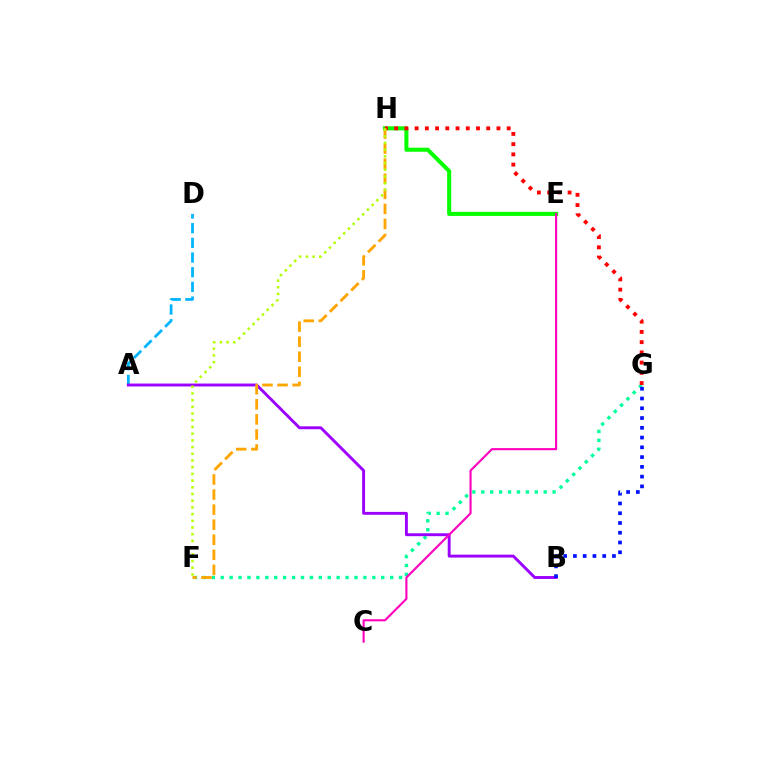{('E', 'H'): [{'color': '#08ff00', 'line_style': 'solid', 'thickness': 2.93}], ('A', 'D'): [{'color': '#00b5ff', 'line_style': 'dashed', 'thickness': 1.99}], ('F', 'G'): [{'color': '#00ff9d', 'line_style': 'dotted', 'thickness': 2.42}], ('A', 'B'): [{'color': '#9b00ff', 'line_style': 'solid', 'thickness': 2.09}], ('G', 'H'): [{'color': '#ff0000', 'line_style': 'dotted', 'thickness': 2.78}], ('F', 'H'): [{'color': '#ffa500', 'line_style': 'dashed', 'thickness': 2.05}, {'color': '#b3ff00', 'line_style': 'dotted', 'thickness': 1.82}], ('C', 'E'): [{'color': '#ff00bd', 'line_style': 'solid', 'thickness': 1.53}], ('B', 'G'): [{'color': '#0010ff', 'line_style': 'dotted', 'thickness': 2.65}]}